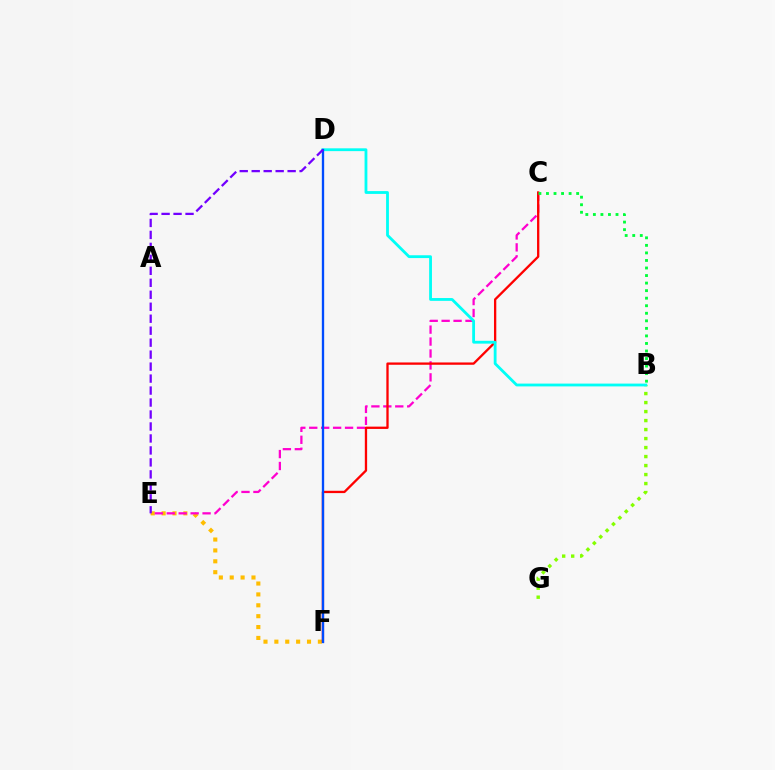{('B', 'G'): [{'color': '#84ff00', 'line_style': 'dotted', 'thickness': 2.45}], ('E', 'F'): [{'color': '#ffbd00', 'line_style': 'dotted', 'thickness': 2.96}], ('C', 'E'): [{'color': '#ff00cf', 'line_style': 'dashed', 'thickness': 1.62}], ('C', 'F'): [{'color': '#ff0000', 'line_style': 'solid', 'thickness': 1.66}], ('B', 'D'): [{'color': '#00fff6', 'line_style': 'solid', 'thickness': 2.03}], ('D', 'F'): [{'color': '#004bff', 'line_style': 'solid', 'thickness': 1.68}], ('B', 'C'): [{'color': '#00ff39', 'line_style': 'dotted', 'thickness': 2.05}], ('D', 'E'): [{'color': '#7200ff', 'line_style': 'dashed', 'thickness': 1.63}]}